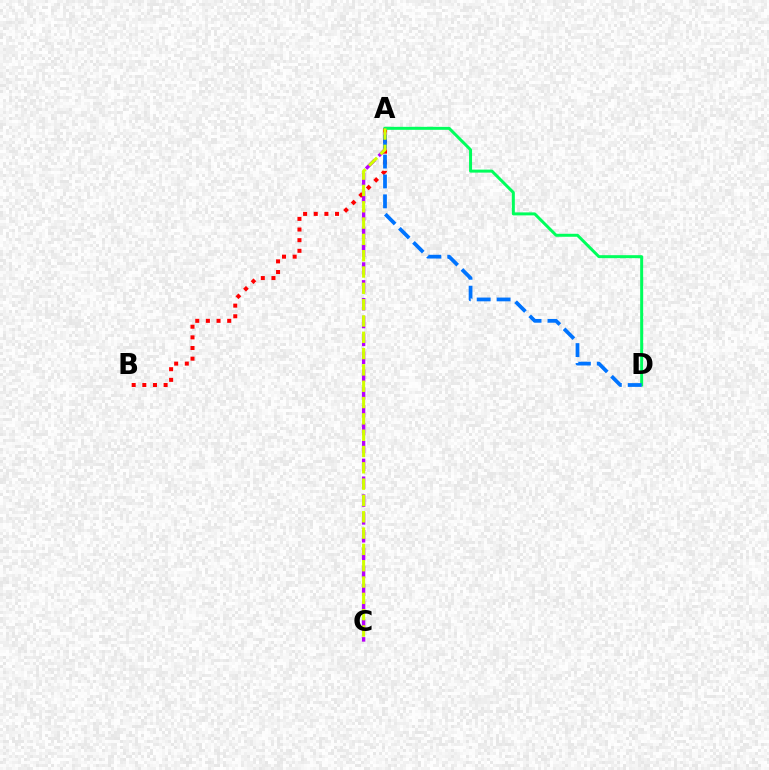{('A', 'C'): [{'color': '#b900ff', 'line_style': 'dashed', 'thickness': 2.42}, {'color': '#d1ff00', 'line_style': 'dashed', 'thickness': 2.22}], ('A', 'B'): [{'color': '#ff0000', 'line_style': 'dotted', 'thickness': 2.89}], ('A', 'D'): [{'color': '#00ff5c', 'line_style': 'solid', 'thickness': 2.15}, {'color': '#0074ff', 'line_style': 'dashed', 'thickness': 2.7}]}